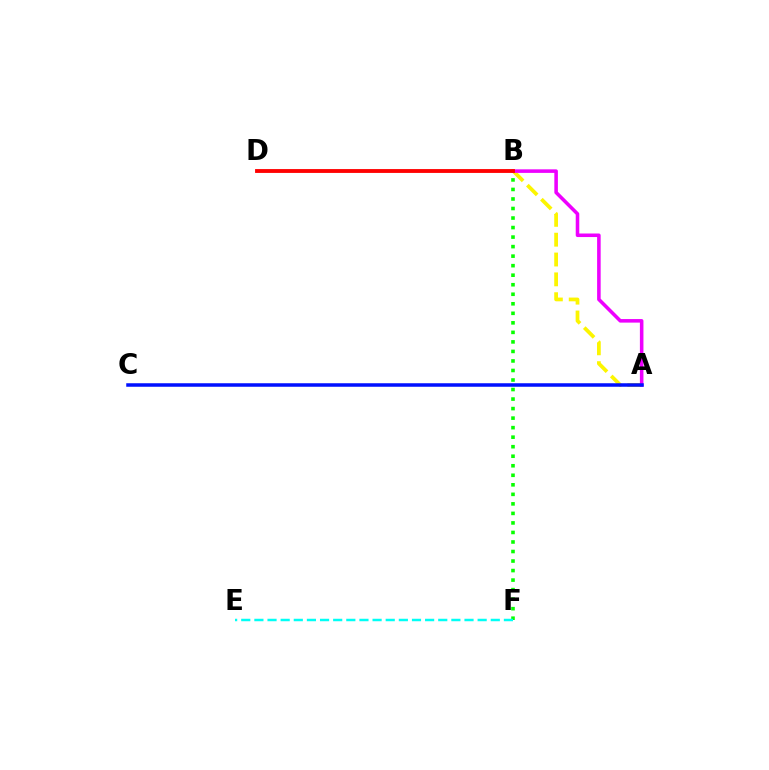{('B', 'F'): [{'color': '#08ff00', 'line_style': 'dotted', 'thickness': 2.59}], ('A', 'B'): [{'color': '#fcf500', 'line_style': 'dashed', 'thickness': 2.7}, {'color': '#ee00ff', 'line_style': 'solid', 'thickness': 2.56}], ('A', 'C'): [{'color': '#0010ff', 'line_style': 'solid', 'thickness': 2.53}], ('B', 'D'): [{'color': '#ff0000', 'line_style': 'solid', 'thickness': 2.77}], ('E', 'F'): [{'color': '#00fff6', 'line_style': 'dashed', 'thickness': 1.78}]}